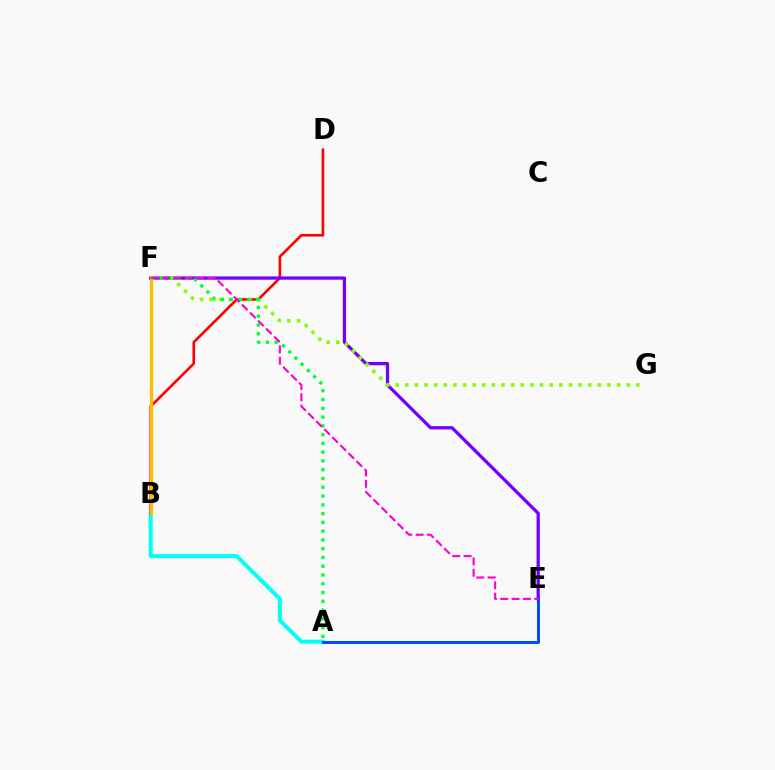{('A', 'B'): [{'color': '#00fff6', 'line_style': 'solid', 'thickness': 2.9}], ('B', 'D'): [{'color': '#ff0000', 'line_style': 'solid', 'thickness': 1.88}], ('E', 'F'): [{'color': '#7200ff', 'line_style': 'solid', 'thickness': 2.35}, {'color': '#ff00cf', 'line_style': 'dashed', 'thickness': 1.54}], ('F', 'G'): [{'color': '#84ff00', 'line_style': 'dotted', 'thickness': 2.62}], ('A', 'E'): [{'color': '#004bff', 'line_style': 'solid', 'thickness': 2.14}], ('A', 'F'): [{'color': '#00ff39', 'line_style': 'dotted', 'thickness': 2.38}], ('B', 'F'): [{'color': '#ffbd00', 'line_style': 'solid', 'thickness': 2.37}]}